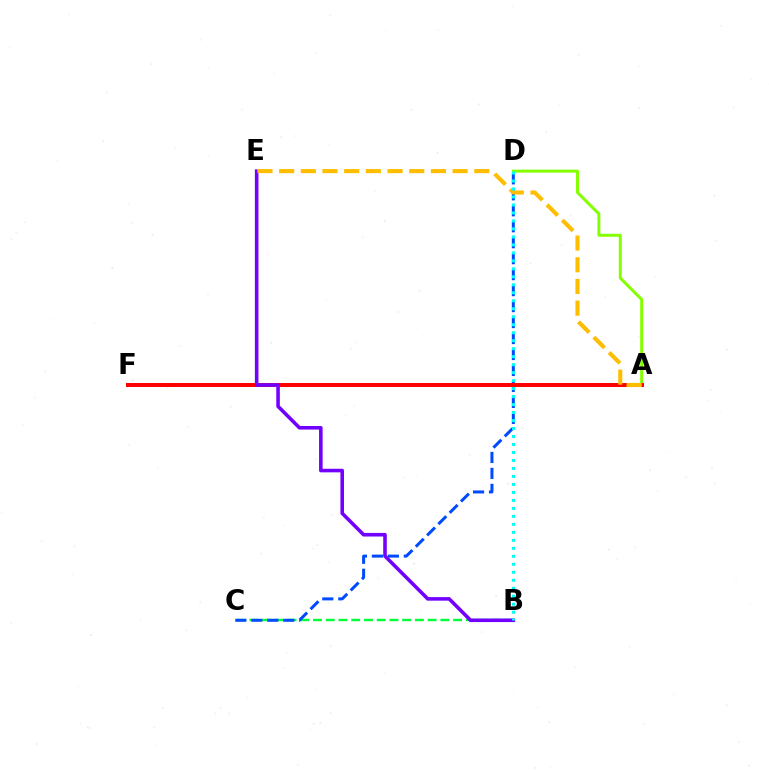{('B', 'C'): [{'color': '#00ff39', 'line_style': 'dashed', 'thickness': 1.73}], ('A', 'F'): [{'color': '#ff00cf', 'line_style': 'dotted', 'thickness': 2.02}, {'color': '#ff0000', 'line_style': 'solid', 'thickness': 2.87}], ('C', 'D'): [{'color': '#004bff', 'line_style': 'dashed', 'thickness': 2.17}], ('A', 'D'): [{'color': '#84ff00', 'line_style': 'solid', 'thickness': 2.14}], ('B', 'E'): [{'color': '#7200ff', 'line_style': 'solid', 'thickness': 2.58}], ('A', 'E'): [{'color': '#ffbd00', 'line_style': 'dashed', 'thickness': 2.95}], ('B', 'D'): [{'color': '#00fff6', 'line_style': 'dotted', 'thickness': 2.17}]}